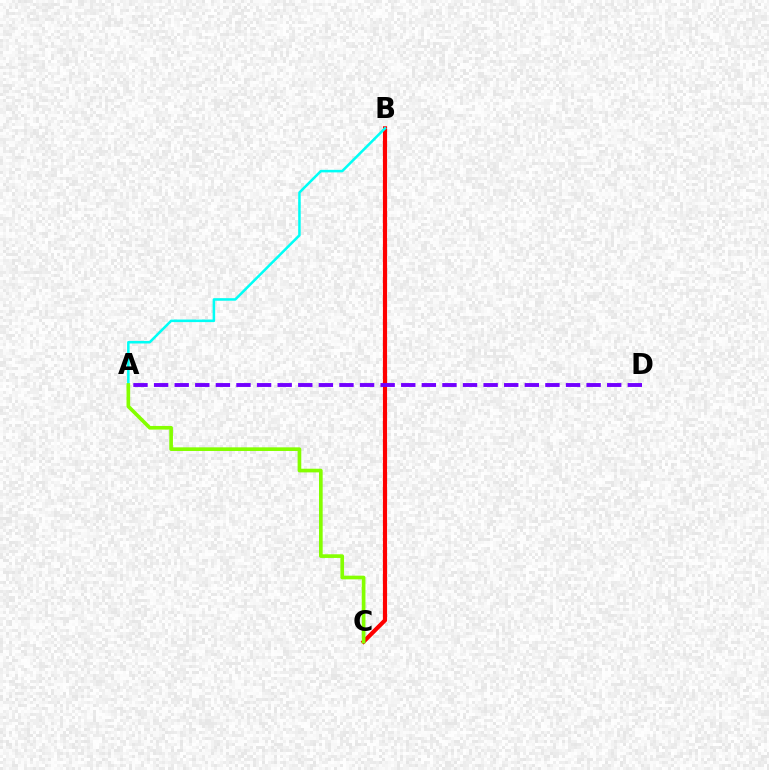{('B', 'C'): [{'color': '#ff0000', 'line_style': 'solid', 'thickness': 2.99}], ('A', 'B'): [{'color': '#00fff6', 'line_style': 'solid', 'thickness': 1.82}], ('A', 'D'): [{'color': '#7200ff', 'line_style': 'dashed', 'thickness': 2.8}], ('A', 'C'): [{'color': '#84ff00', 'line_style': 'solid', 'thickness': 2.64}]}